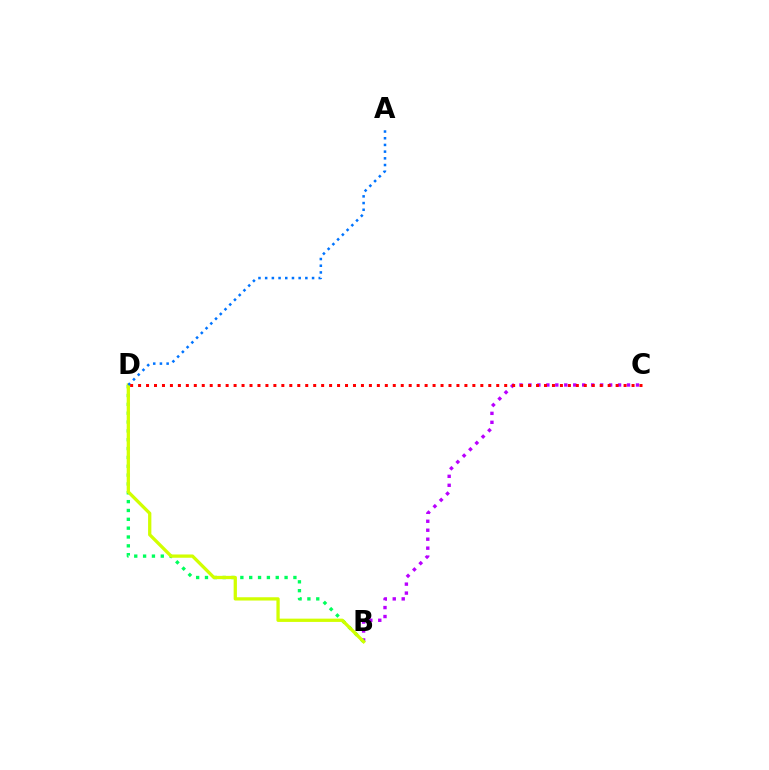{('B', 'C'): [{'color': '#b900ff', 'line_style': 'dotted', 'thickness': 2.44}], ('B', 'D'): [{'color': '#00ff5c', 'line_style': 'dotted', 'thickness': 2.4}, {'color': '#d1ff00', 'line_style': 'solid', 'thickness': 2.36}], ('A', 'D'): [{'color': '#0074ff', 'line_style': 'dotted', 'thickness': 1.82}], ('C', 'D'): [{'color': '#ff0000', 'line_style': 'dotted', 'thickness': 2.16}]}